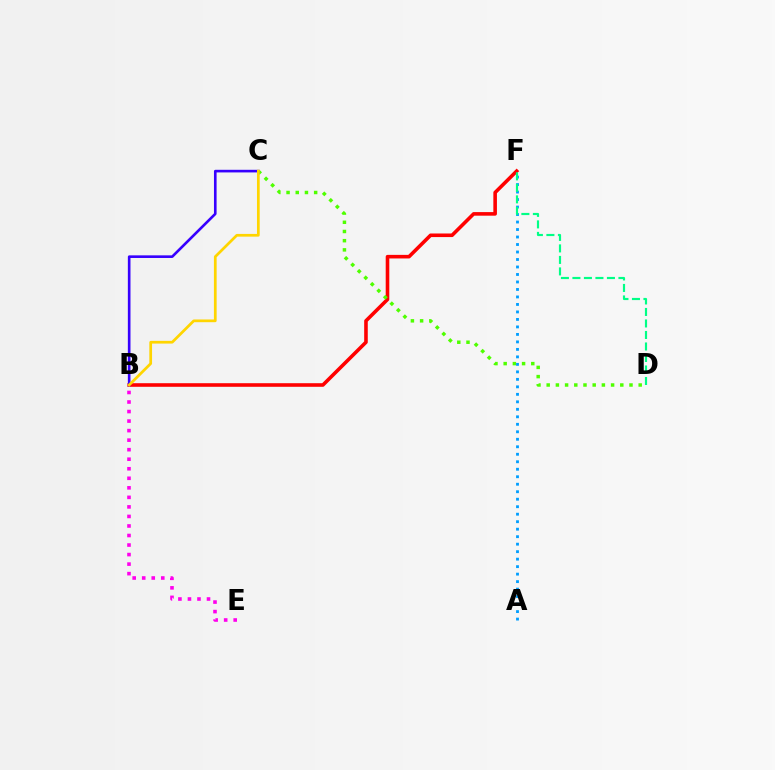{('B', 'F'): [{'color': '#ff0000', 'line_style': 'solid', 'thickness': 2.58}], ('B', 'C'): [{'color': '#3700ff', 'line_style': 'solid', 'thickness': 1.89}, {'color': '#ffd500', 'line_style': 'solid', 'thickness': 1.96}], ('B', 'E'): [{'color': '#ff00ed', 'line_style': 'dotted', 'thickness': 2.59}], ('C', 'D'): [{'color': '#4fff00', 'line_style': 'dotted', 'thickness': 2.5}], ('A', 'F'): [{'color': '#009eff', 'line_style': 'dotted', 'thickness': 2.04}], ('D', 'F'): [{'color': '#00ff86', 'line_style': 'dashed', 'thickness': 1.56}]}